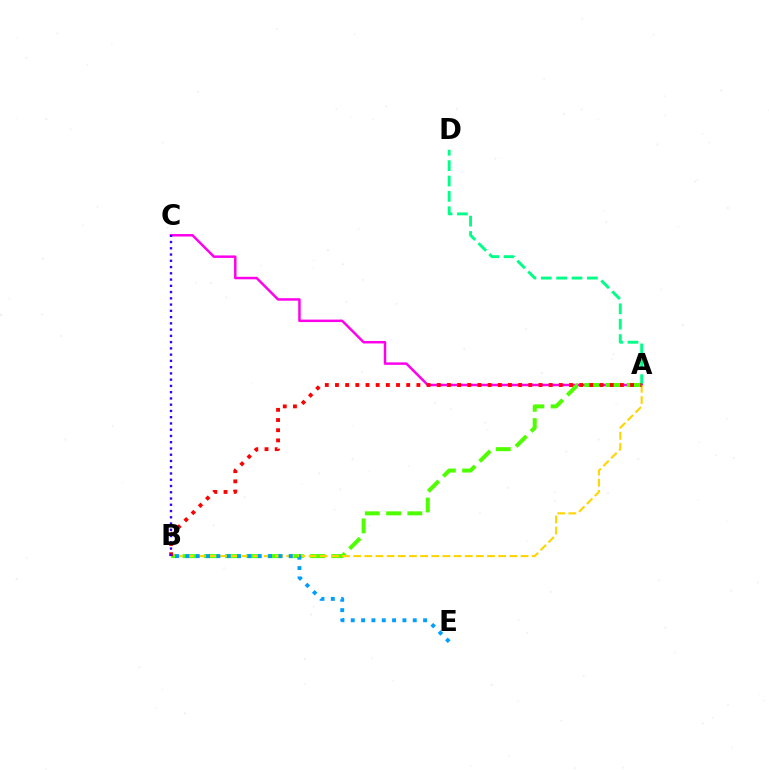{('A', 'D'): [{'color': '#00ff86', 'line_style': 'dashed', 'thickness': 2.09}], ('A', 'C'): [{'color': '#ff00ed', 'line_style': 'solid', 'thickness': 1.79}], ('A', 'B'): [{'color': '#4fff00', 'line_style': 'dashed', 'thickness': 2.89}, {'color': '#ffd500', 'line_style': 'dashed', 'thickness': 1.52}, {'color': '#ff0000', 'line_style': 'dotted', 'thickness': 2.76}], ('B', 'C'): [{'color': '#3700ff', 'line_style': 'dotted', 'thickness': 1.7}], ('B', 'E'): [{'color': '#009eff', 'line_style': 'dotted', 'thickness': 2.81}]}